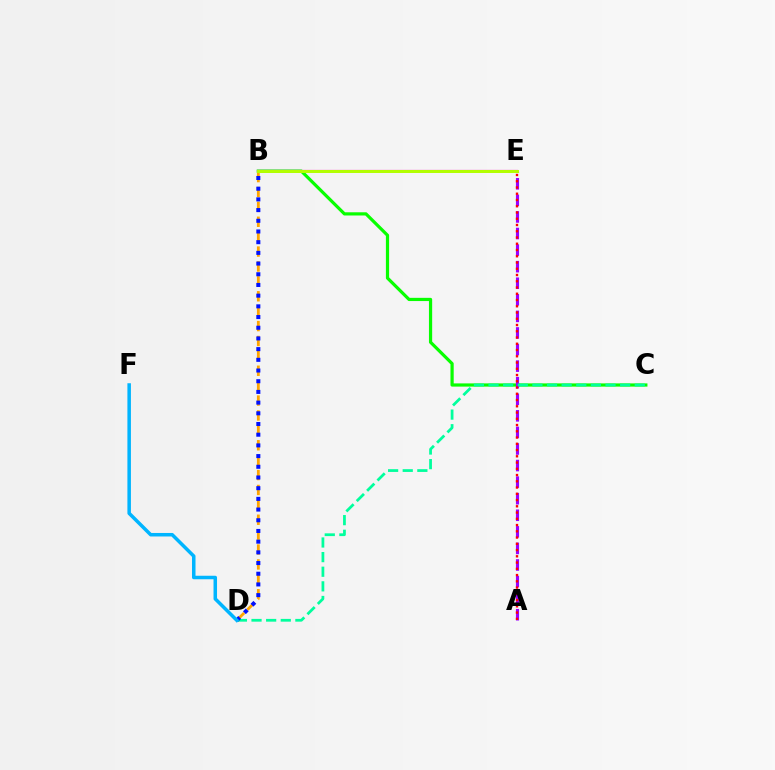{('B', 'D'): [{'color': '#ffa500', 'line_style': 'dashed', 'thickness': 2.02}, {'color': '#0010ff', 'line_style': 'dotted', 'thickness': 2.91}], ('B', 'C'): [{'color': '#08ff00', 'line_style': 'solid', 'thickness': 2.31}], ('A', 'E'): [{'color': '#9b00ff', 'line_style': 'dashed', 'thickness': 2.25}, {'color': '#ff0000', 'line_style': 'dotted', 'thickness': 1.7}], ('B', 'E'): [{'color': '#ff00bd', 'line_style': 'solid', 'thickness': 1.58}, {'color': '#b3ff00', 'line_style': 'solid', 'thickness': 2.14}], ('C', 'D'): [{'color': '#00ff9d', 'line_style': 'dashed', 'thickness': 1.99}], ('D', 'F'): [{'color': '#00b5ff', 'line_style': 'solid', 'thickness': 2.53}]}